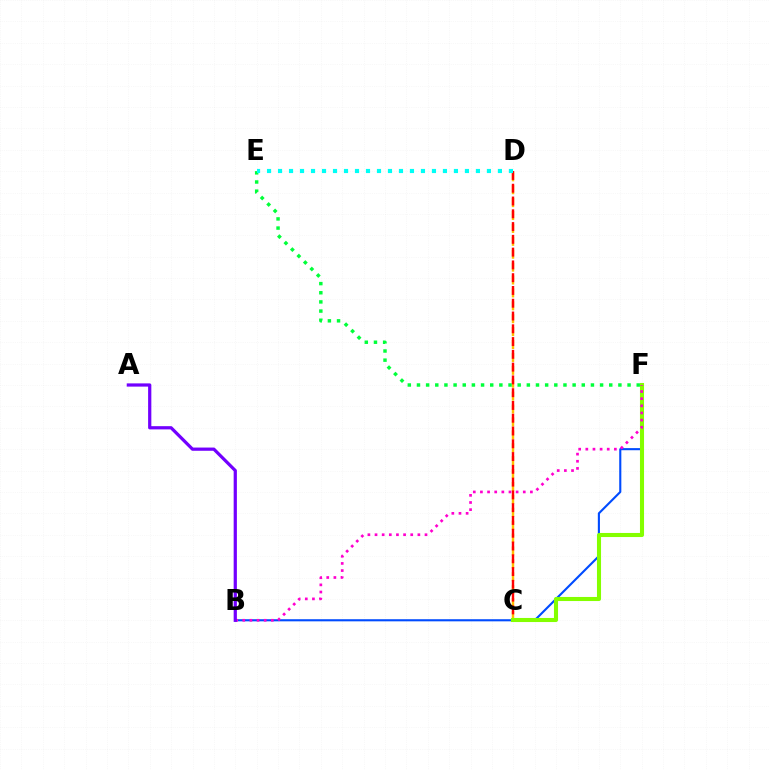{('C', 'D'): [{'color': '#ffbd00', 'line_style': 'dashed', 'thickness': 1.75}, {'color': '#ff0000', 'line_style': 'dashed', 'thickness': 1.74}], ('B', 'F'): [{'color': '#004bff', 'line_style': 'solid', 'thickness': 1.52}, {'color': '#ff00cf', 'line_style': 'dotted', 'thickness': 1.94}], ('E', 'F'): [{'color': '#00ff39', 'line_style': 'dotted', 'thickness': 2.49}], ('C', 'F'): [{'color': '#84ff00', 'line_style': 'solid', 'thickness': 2.94}], ('D', 'E'): [{'color': '#00fff6', 'line_style': 'dotted', 'thickness': 2.99}], ('A', 'B'): [{'color': '#7200ff', 'line_style': 'solid', 'thickness': 2.32}]}